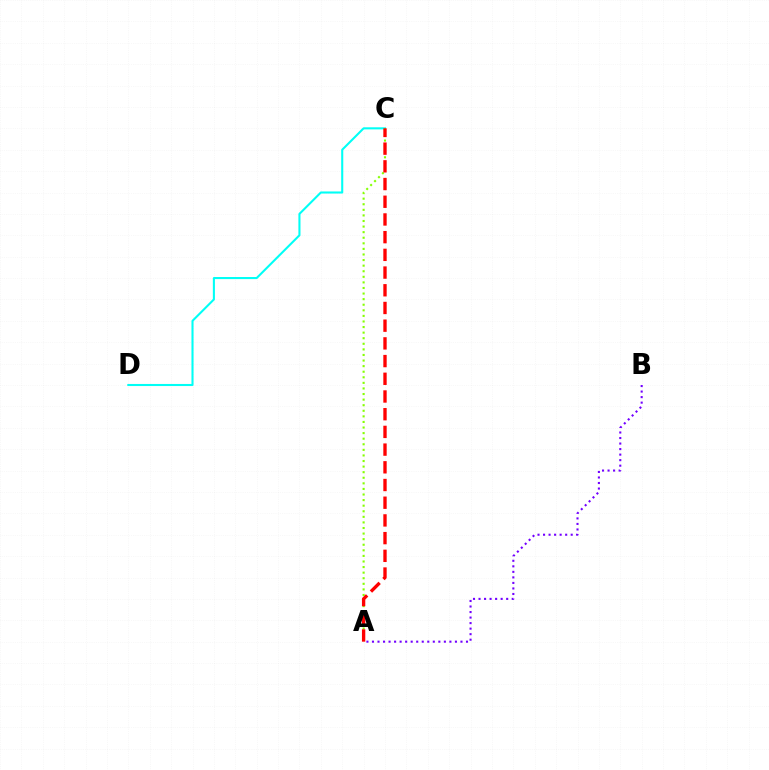{('C', 'D'): [{'color': '#00fff6', 'line_style': 'solid', 'thickness': 1.5}], ('A', 'C'): [{'color': '#84ff00', 'line_style': 'dotted', 'thickness': 1.52}, {'color': '#ff0000', 'line_style': 'dashed', 'thickness': 2.41}], ('A', 'B'): [{'color': '#7200ff', 'line_style': 'dotted', 'thickness': 1.5}]}